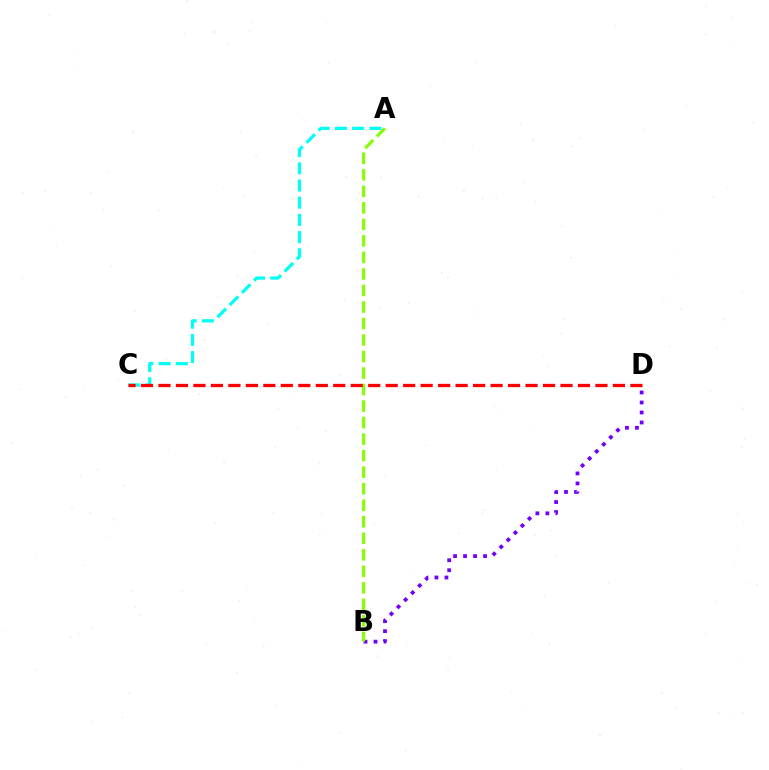{('A', 'C'): [{'color': '#00fff6', 'line_style': 'dashed', 'thickness': 2.34}], ('B', 'D'): [{'color': '#7200ff', 'line_style': 'dotted', 'thickness': 2.72}], ('A', 'B'): [{'color': '#84ff00', 'line_style': 'dashed', 'thickness': 2.24}], ('C', 'D'): [{'color': '#ff0000', 'line_style': 'dashed', 'thickness': 2.37}]}